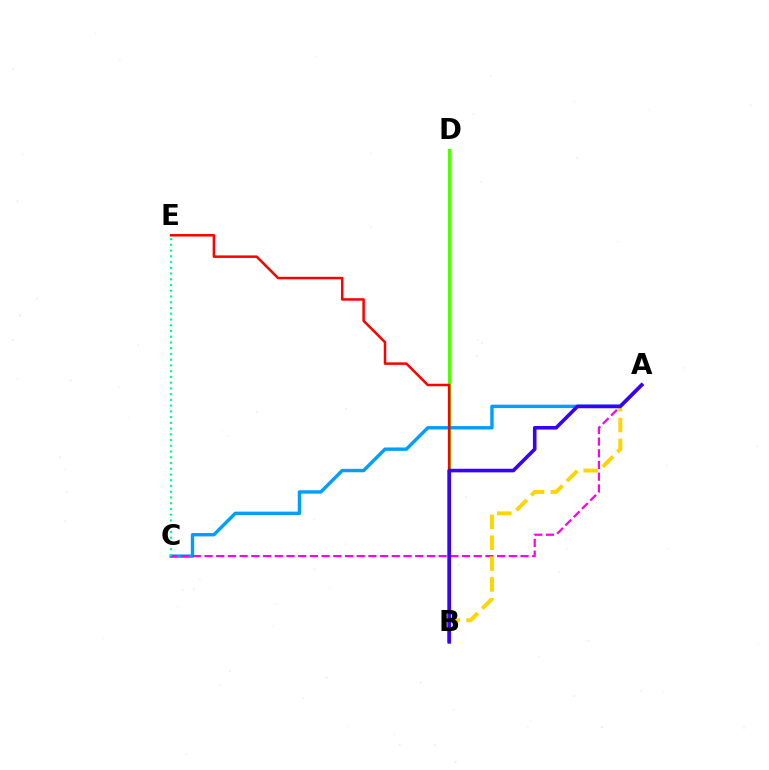{('B', 'D'): [{'color': '#4fff00', 'line_style': 'solid', 'thickness': 2.35}], ('A', 'C'): [{'color': '#009eff', 'line_style': 'solid', 'thickness': 2.44}, {'color': '#ff00ed', 'line_style': 'dashed', 'thickness': 1.59}], ('B', 'E'): [{'color': '#ff0000', 'line_style': 'solid', 'thickness': 1.81}], ('A', 'B'): [{'color': '#ffd500', 'line_style': 'dashed', 'thickness': 2.83}, {'color': '#3700ff', 'line_style': 'solid', 'thickness': 2.59}], ('C', 'E'): [{'color': '#00ff86', 'line_style': 'dotted', 'thickness': 1.56}]}